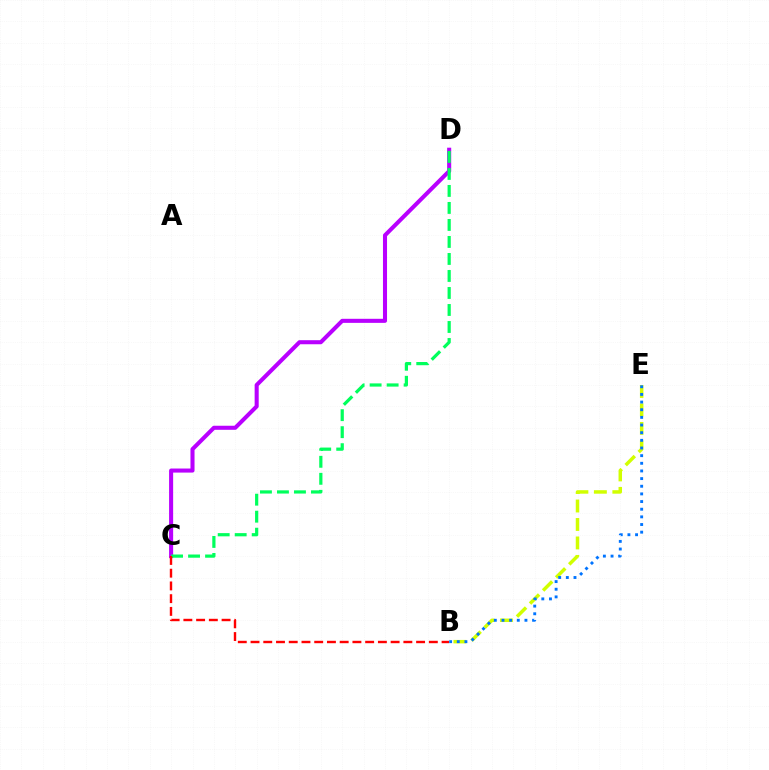{('C', 'D'): [{'color': '#b900ff', 'line_style': 'solid', 'thickness': 2.92}, {'color': '#00ff5c', 'line_style': 'dashed', 'thickness': 2.31}], ('B', 'E'): [{'color': '#d1ff00', 'line_style': 'dashed', 'thickness': 2.51}, {'color': '#0074ff', 'line_style': 'dotted', 'thickness': 2.08}], ('B', 'C'): [{'color': '#ff0000', 'line_style': 'dashed', 'thickness': 1.73}]}